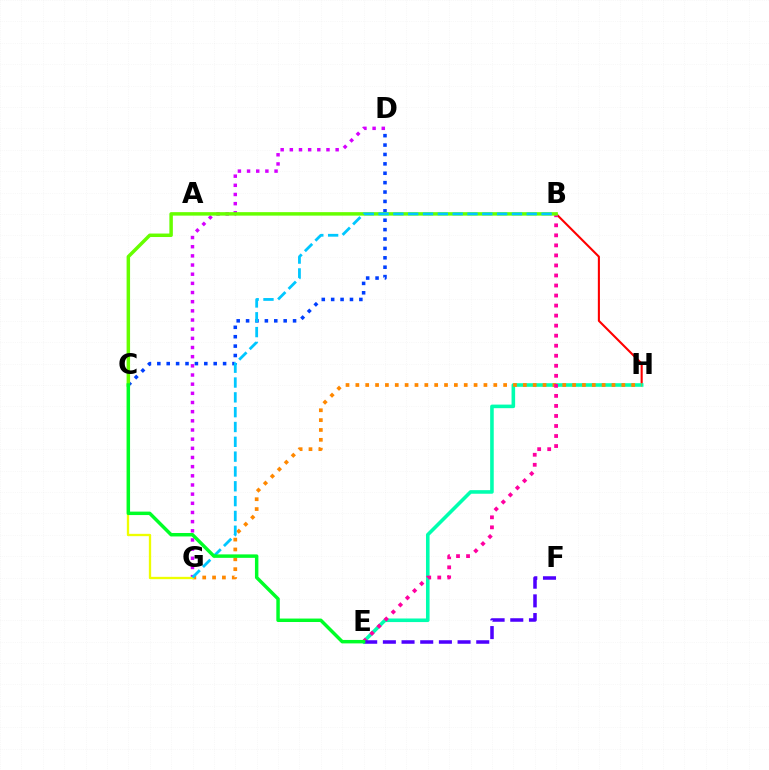{('C', 'D'): [{'color': '#003fff', 'line_style': 'dotted', 'thickness': 2.55}], ('B', 'H'): [{'color': '#ff0000', 'line_style': 'solid', 'thickness': 1.51}], ('E', 'H'): [{'color': '#00ffaf', 'line_style': 'solid', 'thickness': 2.58}], ('D', 'G'): [{'color': '#d600ff', 'line_style': 'dotted', 'thickness': 2.49}], ('G', 'H'): [{'color': '#ff8800', 'line_style': 'dotted', 'thickness': 2.68}], ('B', 'E'): [{'color': '#ff00a0', 'line_style': 'dotted', 'thickness': 2.73}], ('C', 'G'): [{'color': '#eeff00', 'line_style': 'solid', 'thickness': 1.67}], ('E', 'F'): [{'color': '#4f00ff', 'line_style': 'dashed', 'thickness': 2.54}], ('B', 'C'): [{'color': '#66ff00', 'line_style': 'solid', 'thickness': 2.51}], ('B', 'G'): [{'color': '#00c7ff', 'line_style': 'dashed', 'thickness': 2.01}], ('C', 'E'): [{'color': '#00ff27', 'line_style': 'solid', 'thickness': 2.49}]}